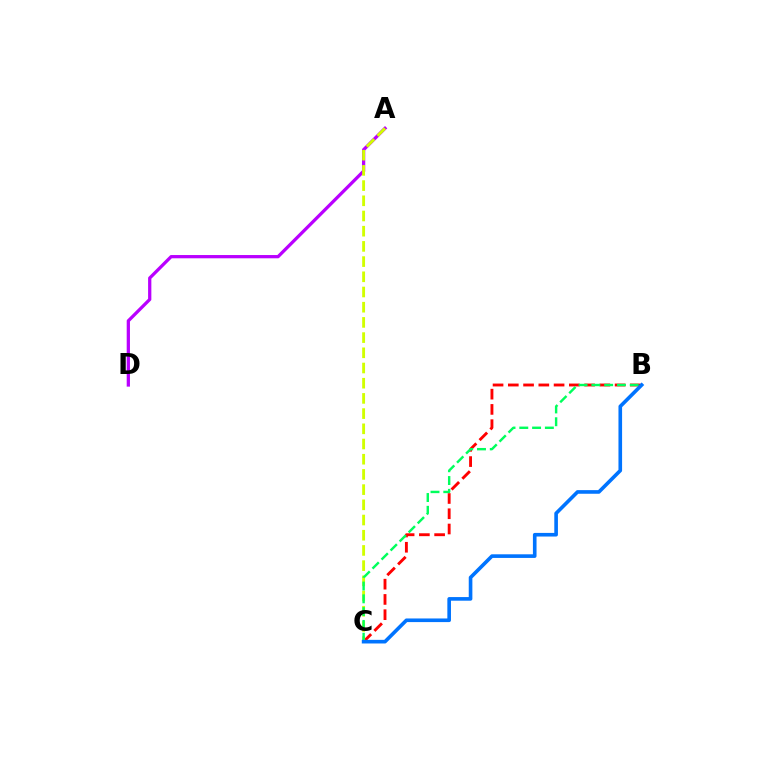{('A', 'D'): [{'color': '#b900ff', 'line_style': 'solid', 'thickness': 2.35}], ('B', 'C'): [{'color': '#ff0000', 'line_style': 'dashed', 'thickness': 2.07}, {'color': '#00ff5c', 'line_style': 'dashed', 'thickness': 1.74}, {'color': '#0074ff', 'line_style': 'solid', 'thickness': 2.61}], ('A', 'C'): [{'color': '#d1ff00', 'line_style': 'dashed', 'thickness': 2.07}]}